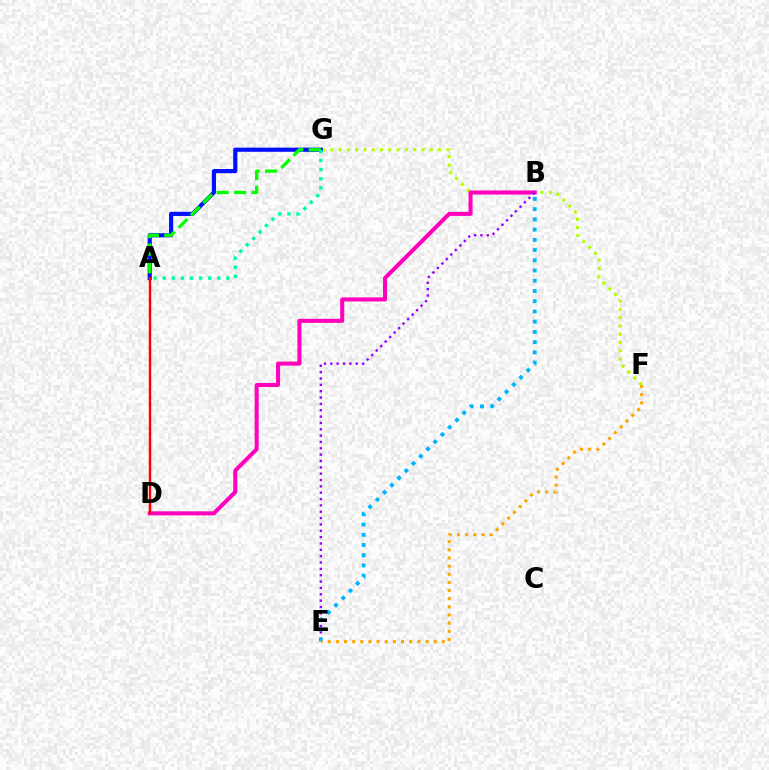{('F', 'G'): [{'color': '#b3ff00', 'line_style': 'dotted', 'thickness': 2.25}], ('B', 'D'): [{'color': '#ff00bd', 'line_style': 'solid', 'thickness': 2.91}], ('B', 'E'): [{'color': '#9b00ff', 'line_style': 'dotted', 'thickness': 1.72}, {'color': '#00b5ff', 'line_style': 'dotted', 'thickness': 2.78}], ('A', 'G'): [{'color': '#0010ff', 'line_style': 'solid', 'thickness': 2.99}, {'color': '#08ff00', 'line_style': 'dashed', 'thickness': 2.38}, {'color': '#00ff9d', 'line_style': 'dotted', 'thickness': 2.47}], ('A', 'D'): [{'color': '#ff0000', 'line_style': 'solid', 'thickness': 1.74}], ('E', 'F'): [{'color': '#ffa500', 'line_style': 'dotted', 'thickness': 2.21}]}